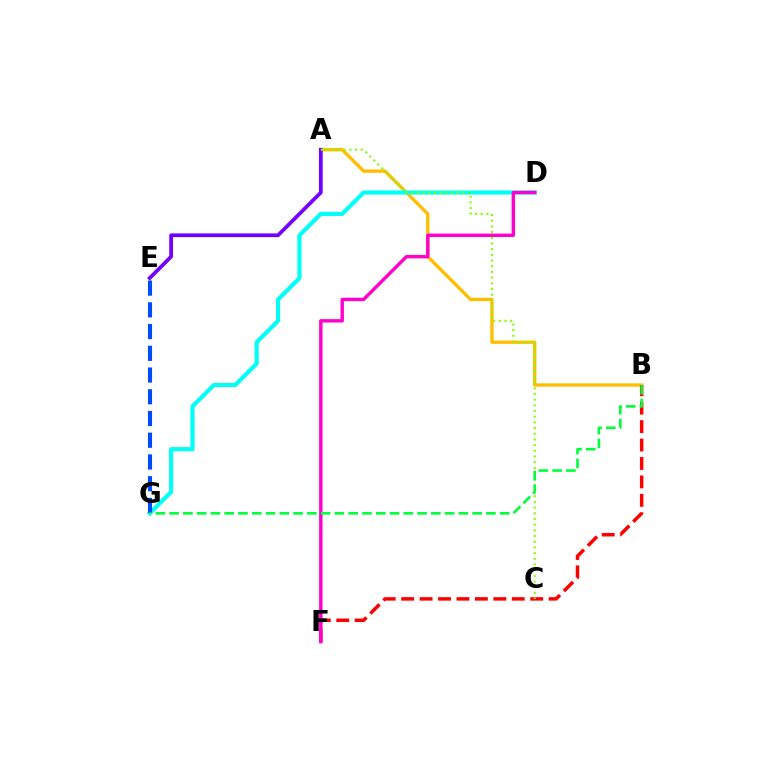{('A', 'B'): [{'color': '#ffbd00', 'line_style': 'solid', 'thickness': 2.39}], ('A', 'E'): [{'color': '#7200ff', 'line_style': 'solid', 'thickness': 2.7}], ('D', 'G'): [{'color': '#00fff6', 'line_style': 'solid', 'thickness': 2.98}], ('B', 'F'): [{'color': '#ff0000', 'line_style': 'dashed', 'thickness': 2.5}], ('E', 'G'): [{'color': '#004bff', 'line_style': 'dashed', 'thickness': 2.95}], ('A', 'C'): [{'color': '#84ff00', 'line_style': 'dotted', 'thickness': 1.54}], ('D', 'F'): [{'color': '#ff00cf', 'line_style': 'solid', 'thickness': 2.45}], ('B', 'G'): [{'color': '#00ff39', 'line_style': 'dashed', 'thickness': 1.87}]}